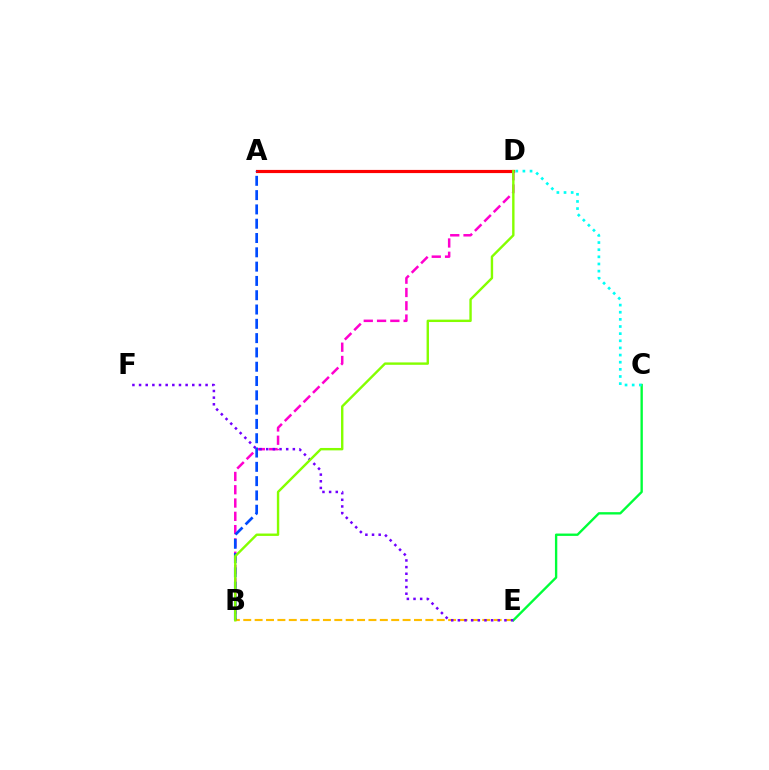{('A', 'D'): [{'color': '#ff0000', 'line_style': 'solid', 'thickness': 2.28}], ('B', 'D'): [{'color': '#ff00cf', 'line_style': 'dashed', 'thickness': 1.81}, {'color': '#84ff00', 'line_style': 'solid', 'thickness': 1.73}], ('B', 'E'): [{'color': '#ffbd00', 'line_style': 'dashed', 'thickness': 1.55}], ('C', 'E'): [{'color': '#00ff39', 'line_style': 'solid', 'thickness': 1.7}], ('A', 'B'): [{'color': '#004bff', 'line_style': 'dashed', 'thickness': 1.94}], ('E', 'F'): [{'color': '#7200ff', 'line_style': 'dotted', 'thickness': 1.81}], ('C', 'D'): [{'color': '#00fff6', 'line_style': 'dotted', 'thickness': 1.94}]}